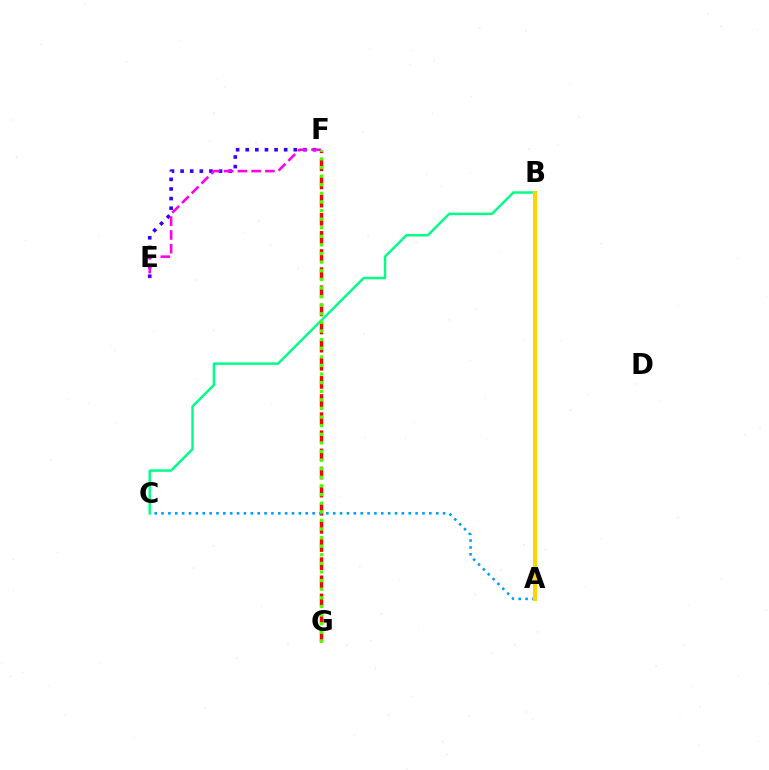{('F', 'G'): [{'color': '#ff0000', 'line_style': 'dashed', 'thickness': 2.46}, {'color': '#4fff00', 'line_style': 'dotted', 'thickness': 2.34}], ('A', 'C'): [{'color': '#009eff', 'line_style': 'dotted', 'thickness': 1.87}], ('E', 'F'): [{'color': '#3700ff', 'line_style': 'dotted', 'thickness': 2.61}, {'color': '#ff00ed', 'line_style': 'dashed', 'thickness': 1.87}], ('B', 'C'): [{'color': '#00ff86', 'line_style': 'solid', 'thickness': 1.78}], ('A', 'B'): [{'color': '#ffd500', 'line_style': 'solid', 'thickness': 2.92}]}